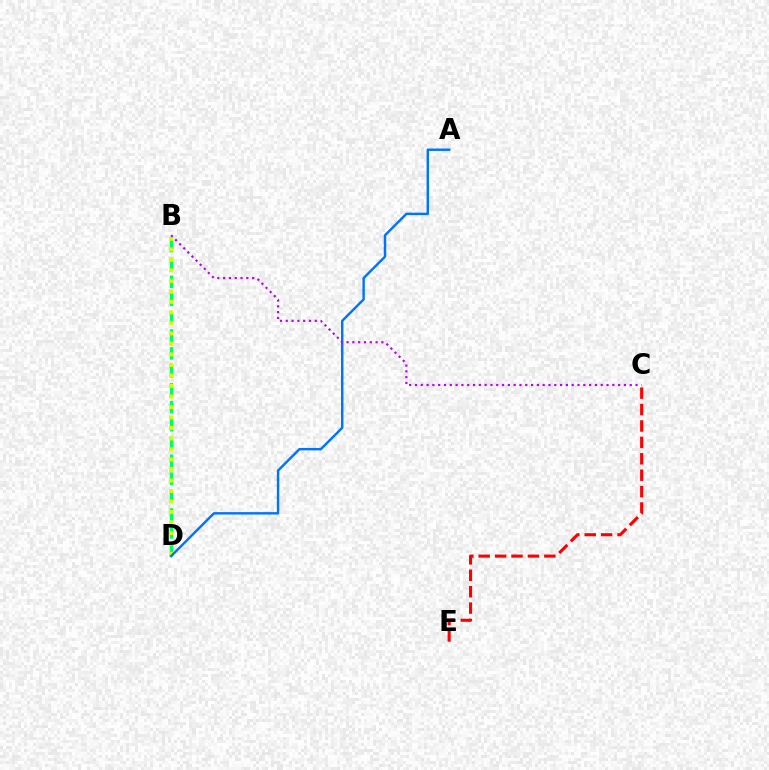{('B', 'D'): [{'color': '#00ff5c', 'line_style': 'dashed', 'thickness': 2.43}, {'color': '#d1ff00', 'line_style': 'dotted', 'thickness': 2.85}], ('C', 'E'): [{'color': '#ff0000', 'line_style': 'dashed', 'thickness': 2.23}], ('A', 'D'): [{'color': '#0074ff', 'line_style': 'solid', 'thickness': 1.74}], ('B', 'C'): [{'color': '#b900ff', 'line_style': 'dotted', 'thickness': 1.58}]}